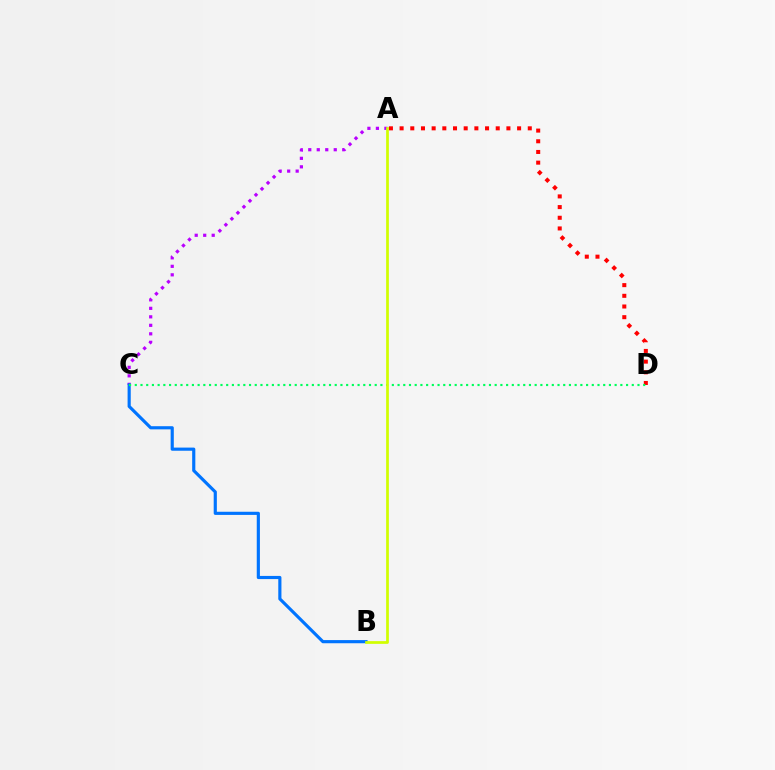{('A', 'C'): [{'color': '#b900ff', 'line_style': 'dotted', 'thickness': 2.31}], ('A', 'D'): [{'color': '#ff0000', 'line_style': 'dotted', 'thickness': 2.9}], ('B', 'C'): [{'color': '#0074ff', 'line_style': 'solid', 'thickness': 2.27}], ('C', 'D'): [{'color': '#00ff5c', 'line_style': 'dotted', 'thickness': 1.55}], ('A', 'B'): [{'color': '#d1ff00', 'line_style': 'solid', 'thickness': 1.96}]}